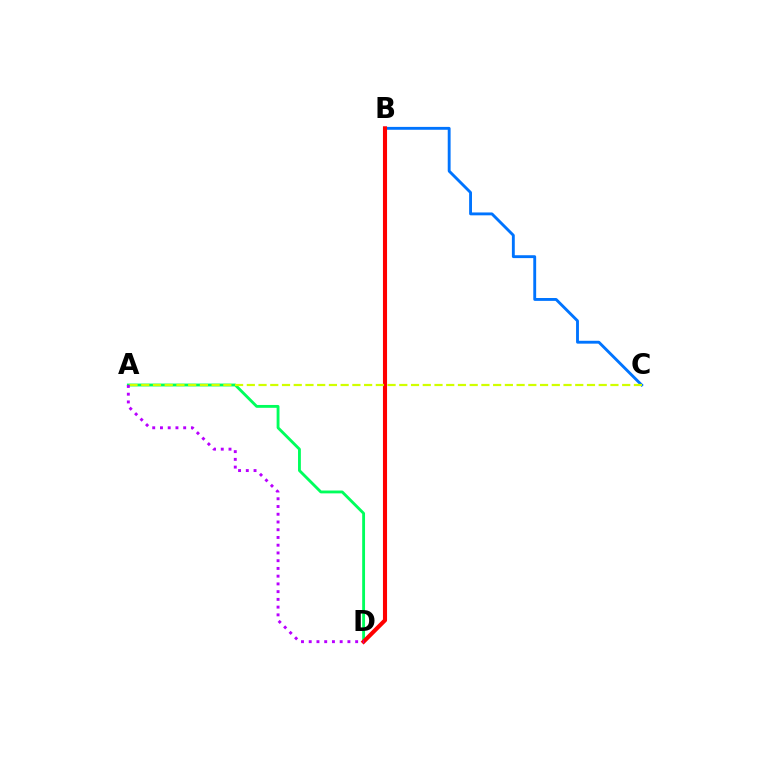{('A', 'D'): [{'color': '#00ff5c', 'line_style': 'solid', 'thickness': 2.05}, {'color': '#b900ff', 'line_style': 'dotted', 'thickness': 2.1}], ('B', 'C'): [{'color': '#0074ff', 'line_style': 'solid', 'thickness': 2.07}], ('B', 'D'): [{'color': '#ff0000', 'line_style': 'solid', 'thickness': 2.95}], ('A', 'C'): [{'color': '#d1ff00', 'line_style': 'dashed', 'thickness': 1.59}]}